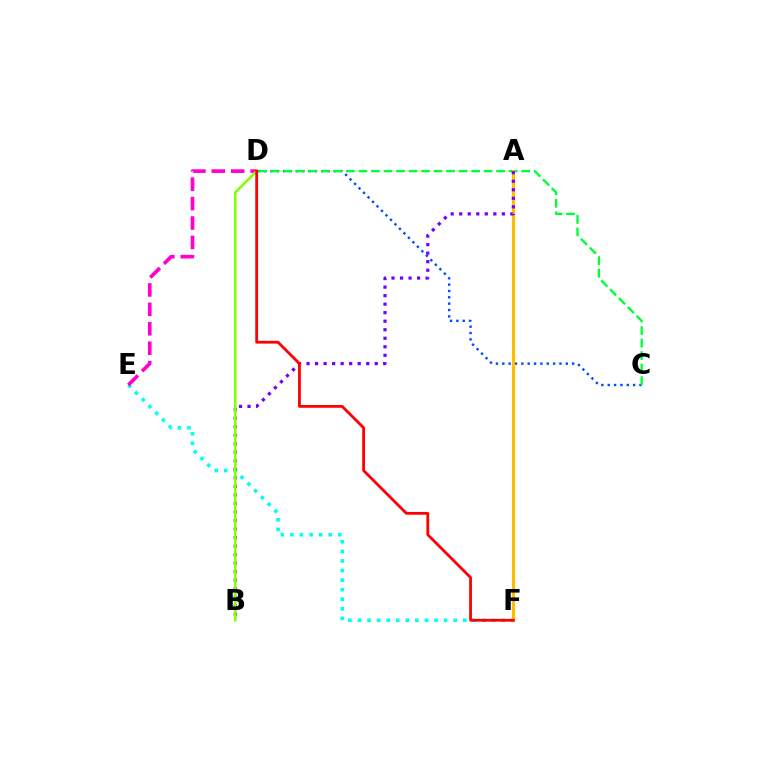{('C', 'D'): [{'color': '#004bff', 'line_style': 'dotted', 'thickness': 1.72}, {'color': '#00ff39', 'line_style': 'dashed', 'thickness': 1.7}], ('E', 'F'): [{'color': '#00fff6', 'line_style': 'dotted', 'thickness': 2.6}], ('A', 'F'): [{'color': '#ffbd00', 'line_style': 'solid', 'thickness': 2.27}], ('A', 'B'): [{'color': '#7200ff', 'line_style': 'dotted', 'thickness': 2.32}], ('D', 'E'): [{'color': '#ff00cf', 'line_style': 'dashed', 'thickness': 2.64}], ('B', 'D'): [{'color': '#84ff00', 'line_style': 'solid', 'thickness': 1.84}], ('D', 'F'): [{'color': '#ff0000', 'line_style': 'solid', 'thickness': 2.01}]}